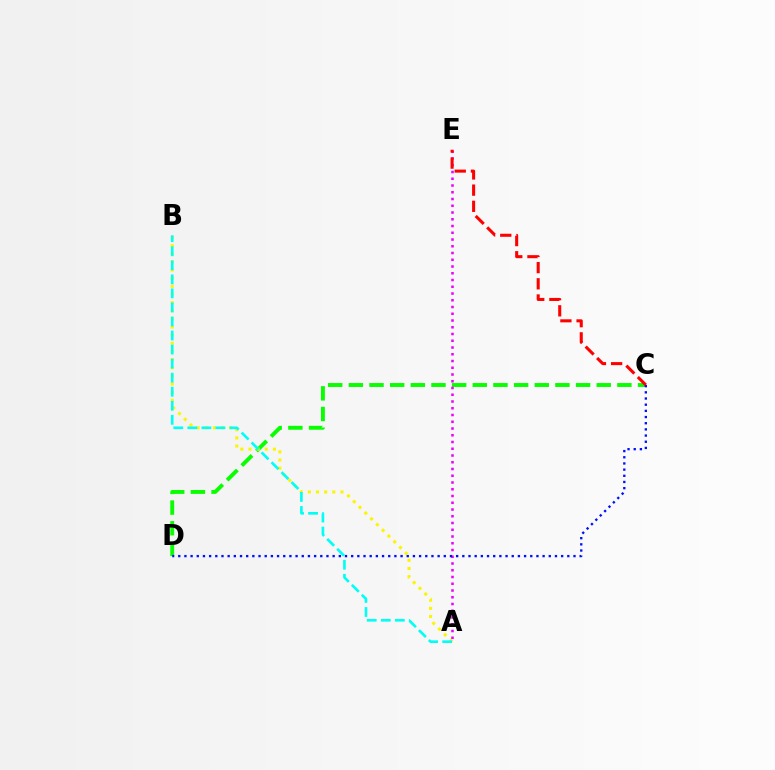{('C', 'D'): [{'color': '#08ff00', 'line_style': 'dashed', 'thickness': 2.81}, {'color': '#0010ff', 'line_style': 'dotted', 'thickness': 1.68}], ('A', 'B'): [{'color': '#fcf500', 'line_style': 'dotted', 'thickness': 2.21}, {'color': '#00fff6', 'line_style': 'dashed', 'thickness': 1.91}], ('A', 'E'): [{'color': '#ee00ff', 'line_style': 'dotted', 'thickness': 1.83}], ('C', 'E'): [{'color': '#ff0000', 'line_style': 'dashed', 'thickness': 2.2}]}